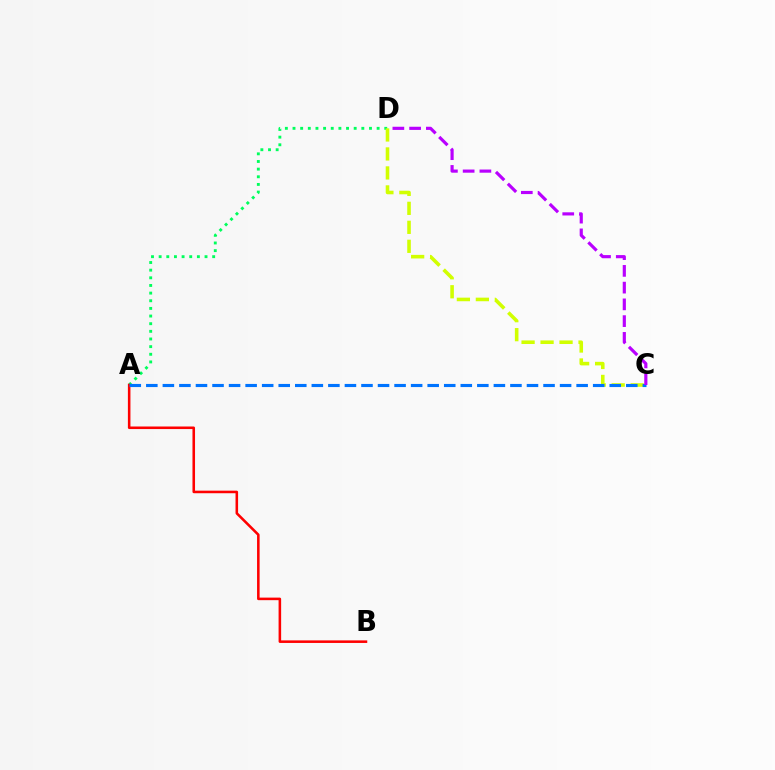{('A', 'D'): [{'color': '#00ff5c', 'line_style': 'dotted', 'thickness': 2.08}], ('A', 'B'): [{'color': '#ff0000', 'line_style': 'solid', 'thickness': 1.84}], ('C', 'D'): [{'color': '#d1ff00', 'line_style': 'dashed', 'thickness': 2.58}, {'color': '#b900ff', 'line_style': 'dashed', 'thickness': 2.28}], ('A', 'C'): [{'color': '#0074ff', 'line_style': 'dashed', 'thickness': 2.25}]}